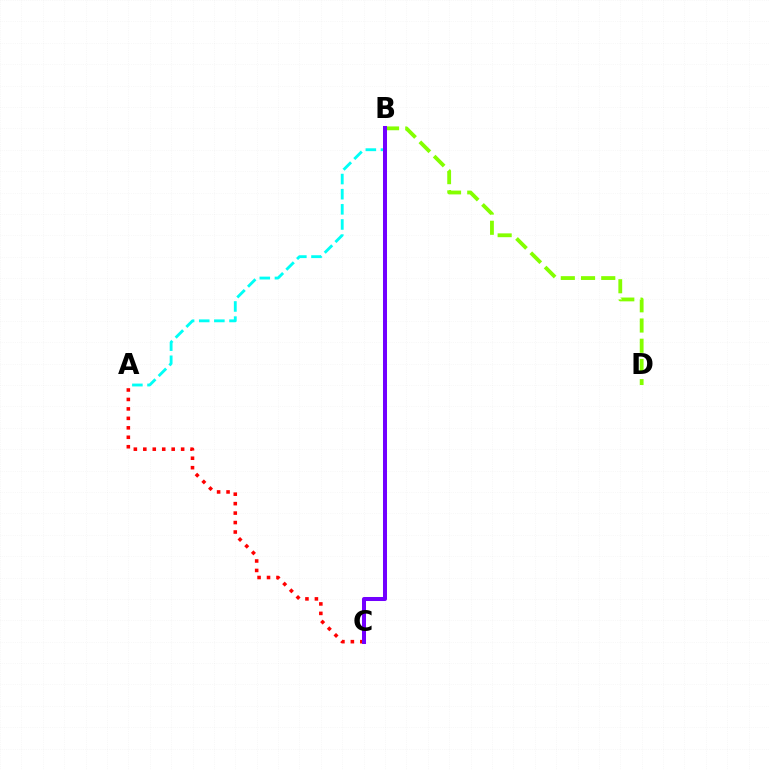{('B', 'D'): [{'color': '#84ff00', 'line_style': 'dashed', 'thickness': 2.75}], ('A', 'B'): [{'color': '#00fff6', 'line_style': 'dashed', 'thickness': 2.06}], ('A', 'C'): [{'color': '#ff0000', 'line_style': 'dotted', 'thickness': 2.57}], ('B', 'C'): [{'color': '#7200ff', 'line_style': 'solid', 'thickness': 2.89}]}